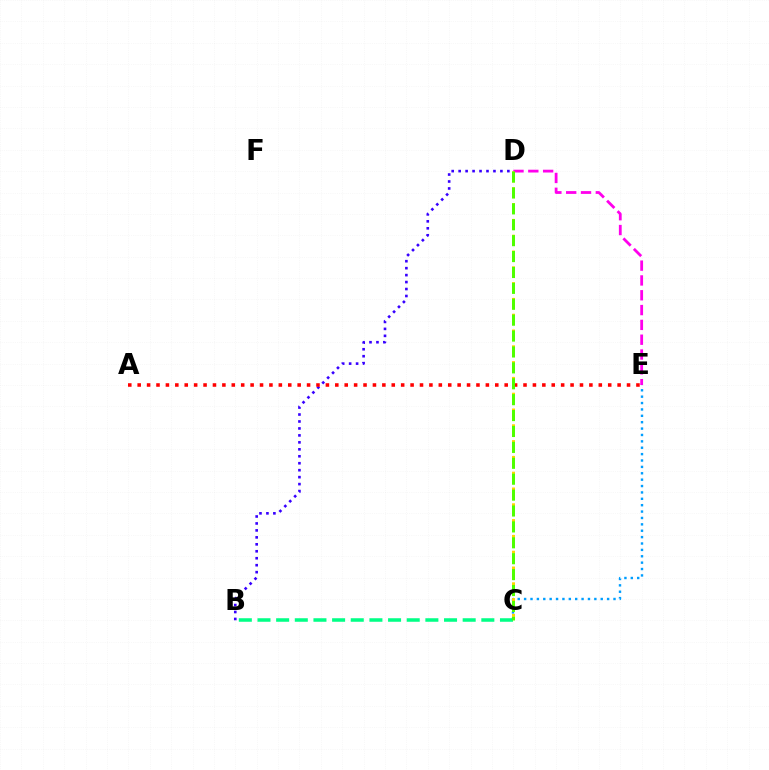{('D', 'E'): [{'color': '#ff00ed', 'line_style': 'dashed', 'thickness': 2.01}], ('B', 'C'): [{'color': '#00ff86', 'line_style': 'dashed', 'thickness': 2.53}], ('B', 'D'): [{'color': '#3700ff', 'line_style': 'dotted', 'thickness': 1.89}], ('C', 'E'): [{'color': '#009eff', 'line_style': 'dotted', 'thickness': 1.73}], ('C', 'D'): [{'color': '#ffd500', 'line_style': 'dotted', 'thickness': 2.15}, {'color': '#4fff00', 'line_style': 'dashed', 'thickness': 2.16}], ('A', 'E'): [{'color': '#ff0000', 'line_style': 'dotted', 'thickness': 2.56}]}